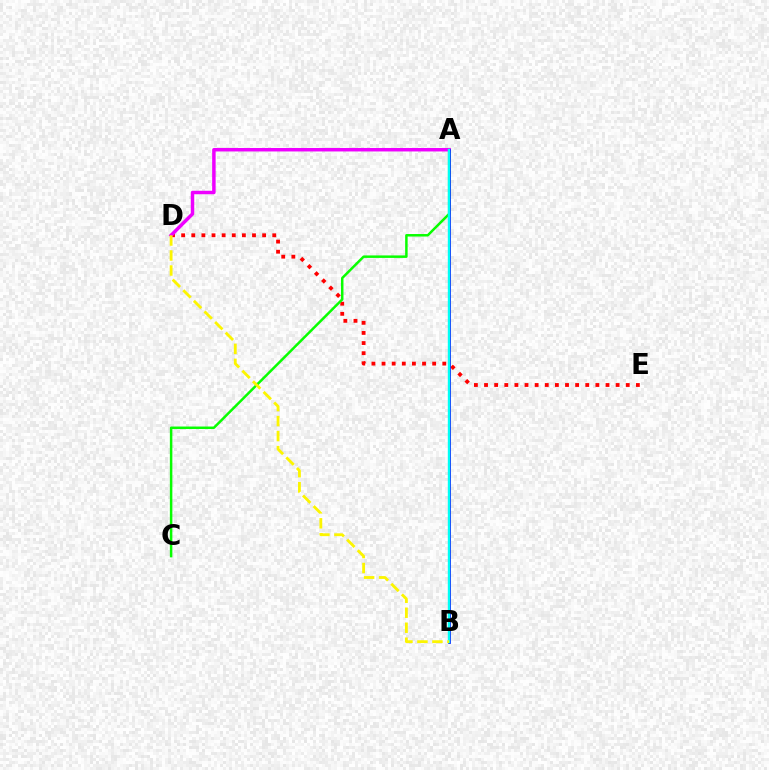{('D', 'E'): [{'color': '#ff0000', 'line_style': 'dotted', 'thickness': 2.75}], ('A', 'C'): [{'color': '#08ff00', 'line_style': 'solid', 'thickness': 1.79}], ('A', 'D'): [{'color': '#ee00ff', 'line_style': 'solid', 'thickness': 2.5}], ('A', 'B'): [{'color': '#0010ff', 'line_style': 'solid', 'thickness': 1.96}, {'color': '#00fff6', 'line_style': 'solid', 'thickness': 1.72}], ('B', 'D'): [{'color': '#fcf500', 'line_style': 'dashed', 'thickness': 2.04}]}